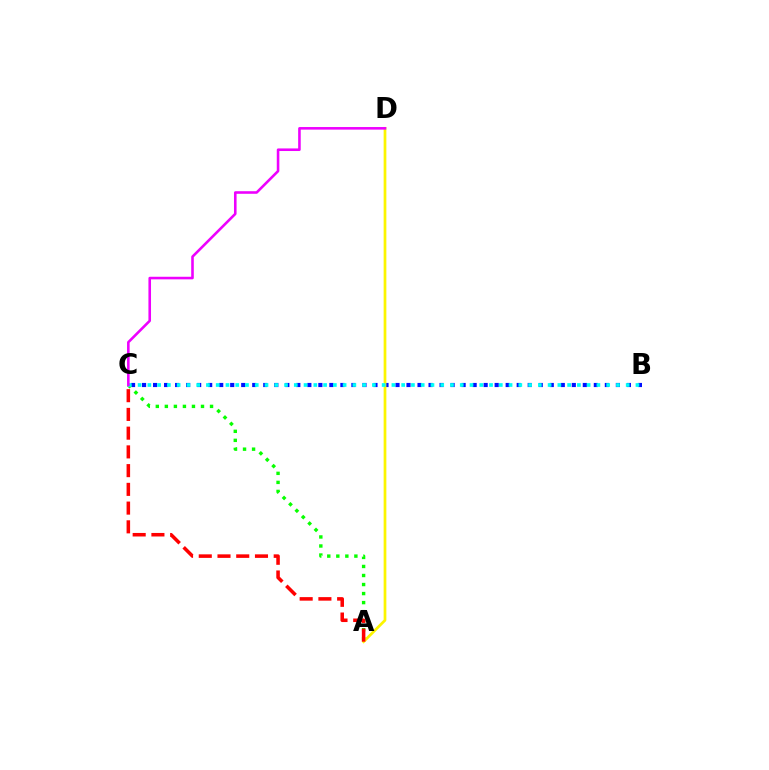{('B', 'C'): [{'color': '#0010ff', 'line_style': 'dotted', 'thickness': 2.99}, {'color': '#00fff6', 'line_style': 'dotted', 'thickness': 2.65}], ('A', 'C'): [{'color': '#08ff00', 'line_style': 'dotted', 'thickness': 2.45}, {'color': '#ff0000', 'line_style': 'dashed', 'thickness': 2.55}], ('A', 'D'): [{'color': '#fcf500', 'line_style': 'solid', 'thickness': 1.96}], ('C', 'D'): [{'color': '#ee00ff', 'line_style': 'solid', 'thickness': 1.86}]}